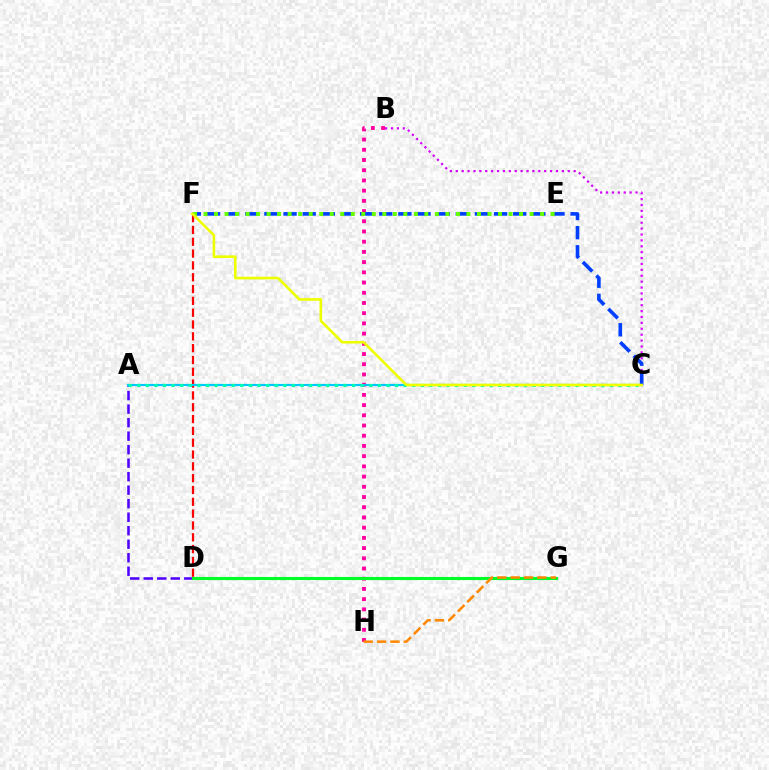{('B', 'C'): [{'color': '#d600ff', 'line_style': 'dotted', 'thickness': 1.6}], ('B', 'H'): [{'color': '#ff00a0', 'line_style': 'dotted', 'thickness': 2.77}], ('A', 'D'): [{'color': '#4f00ff', 'line_style': 'dashed', 'thickness': 1.84}], ('D', 'F'): [{'color': '#ff0000', 'line_style': 'dashed', 'thickness': 1.61}], ('A', 'C'): [{'color': '#00c7ff', 'line_style': 'solid', 'thickness': 1.52}, {'color': '#00ffaf', 'line_style': 'dotted', 'thickness': 2.33}], ('D', 'G'): [{'color': '#00ff27', 'line_style': 'solid', 'thickness': 2.22}], ('C', 'F'): [{'color': '#003fff', 'line_style': 'dashed', 'thickness': 2.6}, {'color': '#eeff00', 'line_style': 'solid', 'thickness': 1.9}], ('E', 'F'): [{'color': '#66ff00', 'line_style': 'dotted', 'thickness': 2.86}], ('G', 'H'): [{'color': '#ff8800', 'line_style': 'dashed', 'thickness': 1.81}]}